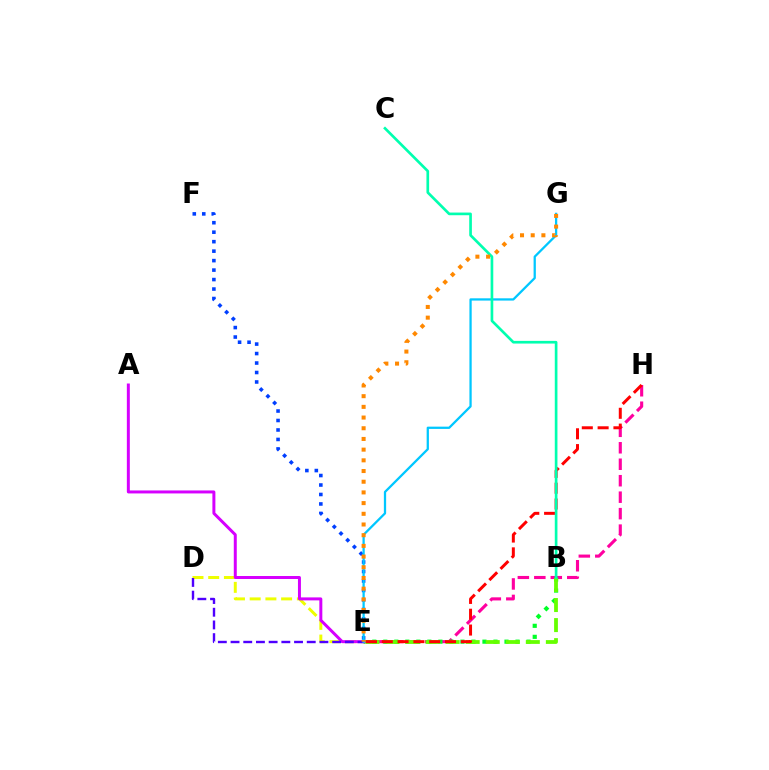{('E', 'H'): [{'color': '#ff00a0', 'line_style': 'dashed', 'thickness': 2.24}, {'color': '#ff0000', 'line_style': 'dashed', 'thickness': 2.15}], ('B', 'E'): [{'color': '#00ff27', 'line_style': 'dotted', 'thickness': 2.99}, {'color': '#66ff00', 'line_style': 'dashed', 'thickness': 2.72}], ('D', 'E'): [{'color': '#eeff00', 'line_style': 'dashed', 'thickness': 2.14}, {'color': '#4f00ff', 'line_style': 'dashed', 'thickness': 1.73}], ('A', 'E'): [{'color': '#d600ff', 'line_style': 'solid', 'thickness': 2.15}], ('E', 'F'): [{'color': '#003fff', 'line_style': 'dotted', 'thickness': 2.57}], ('E', 'G'): [{'color': '#00c7ff', 'line_style': 'solid', 'thickness': 1.63}, {'color': '#ff8800', 'line_style': 'dotted', 'thickness': 2.91}], ('B', 'C'): [{'color': '#00ffaf', 'line_style': 'solid', 'thickness': 1.92}]}